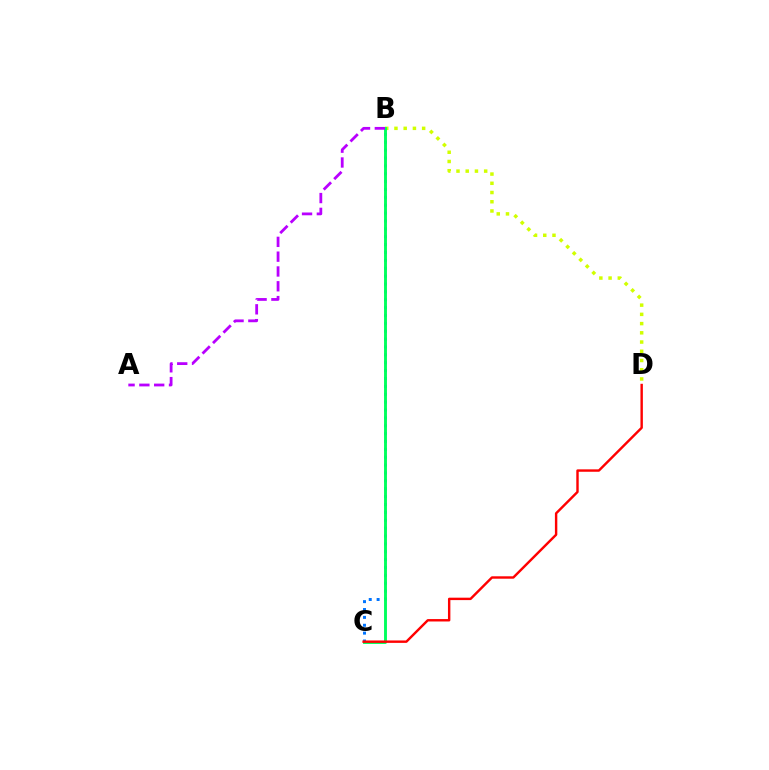{('B', 'C'): [{'color': '#0074ff', 'line_style': 'dotted', 'thickness': 2.14}, {'color': '#00ff5c', 'line_style': 'solid', 'thickness': 2.09}], ('B', 'D'): [{'color': '#d1ff00', 'line_style': 'dotted', 'thickness': 2.51}], ('C', 'D'): [{'color': '#ff0000', 'line_style': 'solid', 'thickness': 1.74}], ('A', 'B'): [{'color': '#b900ff', 'line_style': 'dashed', 'thickness': 2.01}]}